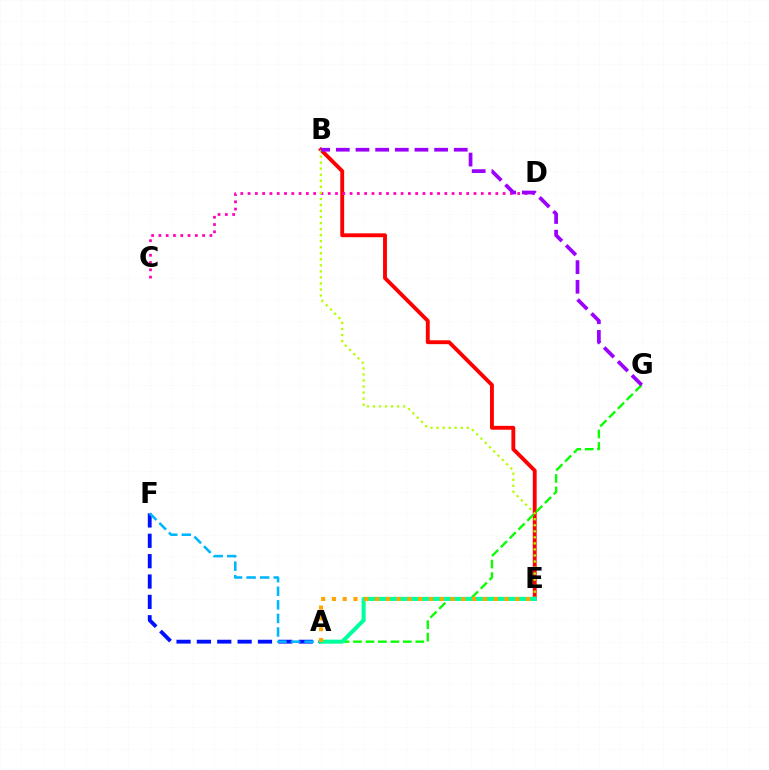{('B', 'E'): [{'color': '#ff0000', 'line_style': 'solid', 'thickness': 2.79}, {'color': '#b3ff00', 'line_style': 'dotted', 'thickness': 1.64}], ('C', 'D'): [{'color': '#ff00bd', 'line_style': 'dotted', 'thickness': 1.98}], ('A', 'F'): [{'color': '#0010ff', 'line_style': 'dashed', 'thickness': 2.77}, {'color': '#00b5ff', 'line_style': 'dashed', 'thickness': 1.84}], ('A', 'G'): [{'color': '#08ff00', 'line_style': 'dashed', 'thickness': 1.69}], ('A', 'E'): [{'color': '#00ff9d', 'line_style': 'solid', 'thickness': 2.91}, {'color': '#ffa500', 'line_style': 'dotted', 'thickness': 2.93}], ('B', 'G'): [{'color': '#9b00ff', 'line_style': 'dashed', 'thickness': 2.67}]}